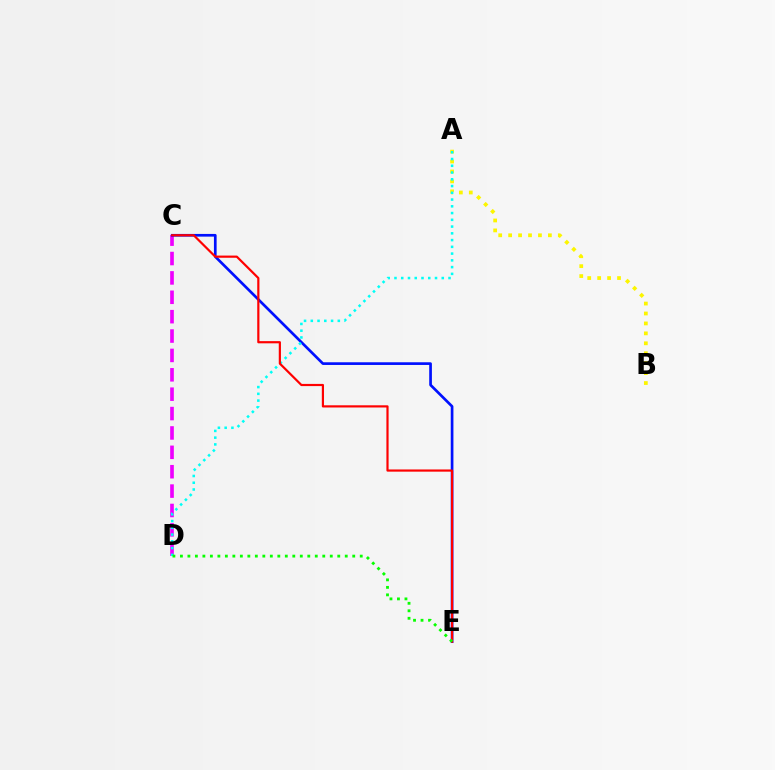{('C', 'D'): [{'color': '#ee00ff', 'line_style': 'dashed', 'thickness': 2.63}], ('C', 'E'): [{'color': '#0010ff', 'line_style': 'solid', 'thickness': 1.93}, {'color': '#ff0000', 'line_style': 'solid', 'thickness': 1.58}], ('A', 'B'): [{'color': '#fcf500', 'line_style': 'dotted', 'thickness': 2.7}], ('A', 'D'): [{'color': '#00fff6', 'line_style': 'dotted', 'thickness': 1.84}], ('D', 'E'): [{'color': '#08ff00', 'line_style': 'dotted', 'thickness': 2.04}]}